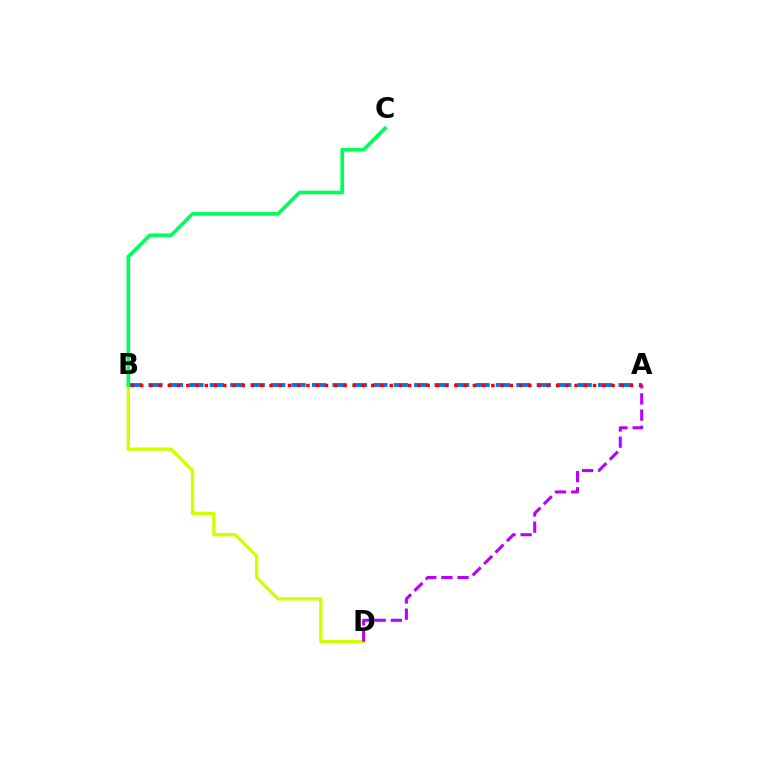{('A', 'B'): [{'color': '#0074ff', 'line_style': 'dashed', 'thickness': 2.78}, {'color': '#ff0000', 'line_style': 'dotted', 'thickness': 2.51}], ('B', 'D'): [{'color': '#d1ff00', 'line_style': 'solid', 'thickness': 2.38}], ('B', 'C'): [{'color': '#00ff5c', 'line_style': 'solid', 'thickness': 2.63}], ('A', 'D'): [{'color': '#b900ff', 'line_style': 'dashed', 'thickness': 2.2}]}